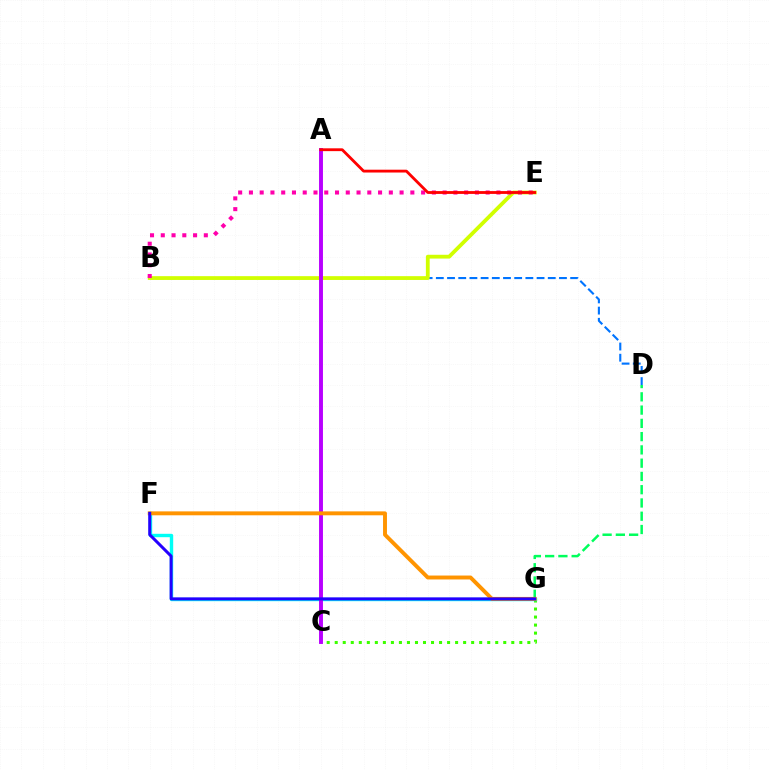{('C', 'G'): [{'color': '#3dff00', 'line_style': 'dotted', 'thickness': 2.18}], ('B', 'D'): [{'color': '#0074ff', 'line_style': 'dashed', 'thickness': 1.52}], ('F', 'G'): [{'color': '#00fff6', 'line_style': 'solid', 'thickness': 2.44}, {'color': '#ff9400', 'line_style': 'solid', 'thickness': 2.82}, {'color': '#2500ff', 'line_style': 'solid', 'thickness': 2.17}], ('B', 'E'): [{'color': '#d1ff00', 'line_style': 'solid', 'thickness': 2.73}, {'color': '#ff00ac', 'line_style': 'dotted', 'thickness': 2.92}], ('D', 'G'): [{'color': '#00ff5c', 'line_style': 'dashed', 'thickness': 1.8}], ('A', 'C'): [{'color': '#b900ff', 'line_style': 'solid', 'thickness': 2.82}], ('A', 'E'): [{'color': '#ff0000', 'line_style': 'solid', 'thickness': 2.03}]}